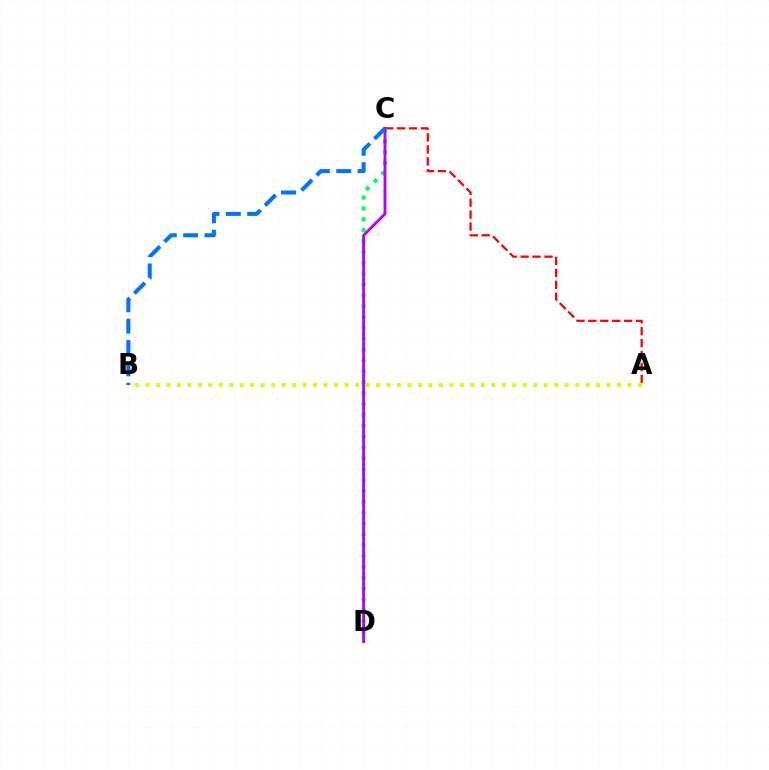{('A', 'C'): [{'color': '#ff0000', 'line_style': 'dashed', 'thickness': 1.62}], ('C', 'D'): [{'color': '#00ff5c', 'line_style': 'dotted', 'thickness': 2.95}, {'color': '#b900ff', 'line_style': 'solid', 'thickness': 2.08}], ('A', 'B'): [{'color': '#d1ff00', 'line_style': 'dotted', 'thickness': 2.85}], ('B', 'C'): [{'color': '#0074ff', 'line_style': 'dashed', 'thickness': 2.9}]}